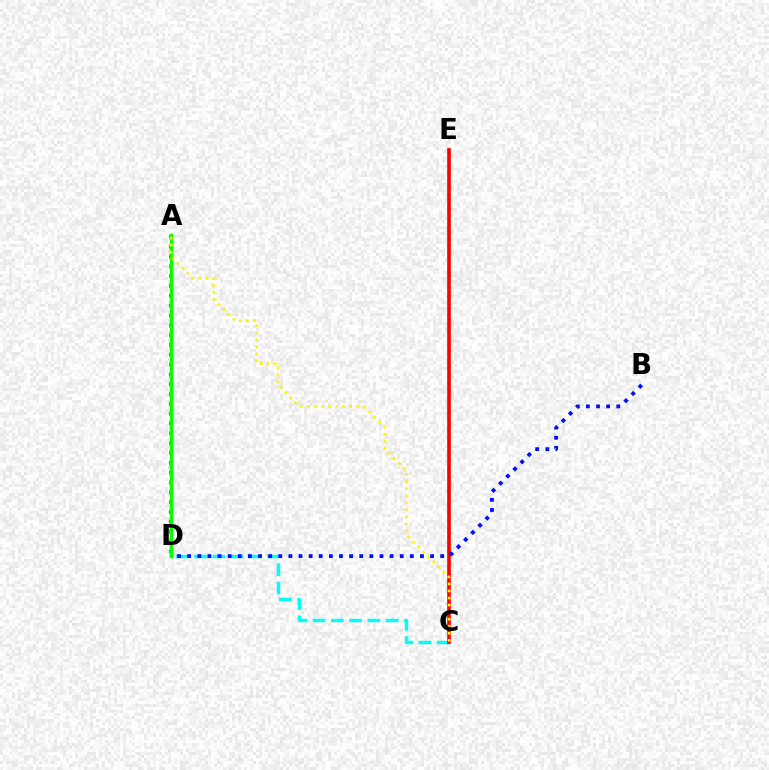{('C', 'D'): [{'color': '#00fff6', 'line_style': 'dashed', 'thickness': 2.48}], ('A', 'D'): [{'color': '#ee00ff', 'line_style': 'dotted', 'thickness': 2.67}, {'color': '#08ff00', 'line_style': 'solid', 'thickness': 2.5}], ('C', 'E'): [{'color': '#ff0000', 'line_style': 'solid', 'thickness': 2.63}], ('A', 'C'): [{'color': '#fcf500', 'line_style': 'dotted', 'thickness': 1.92}], ('B', 'D'): [{'color': '#0010ff', 'line_style': 'dotted', 'thickness': 2.75}]}